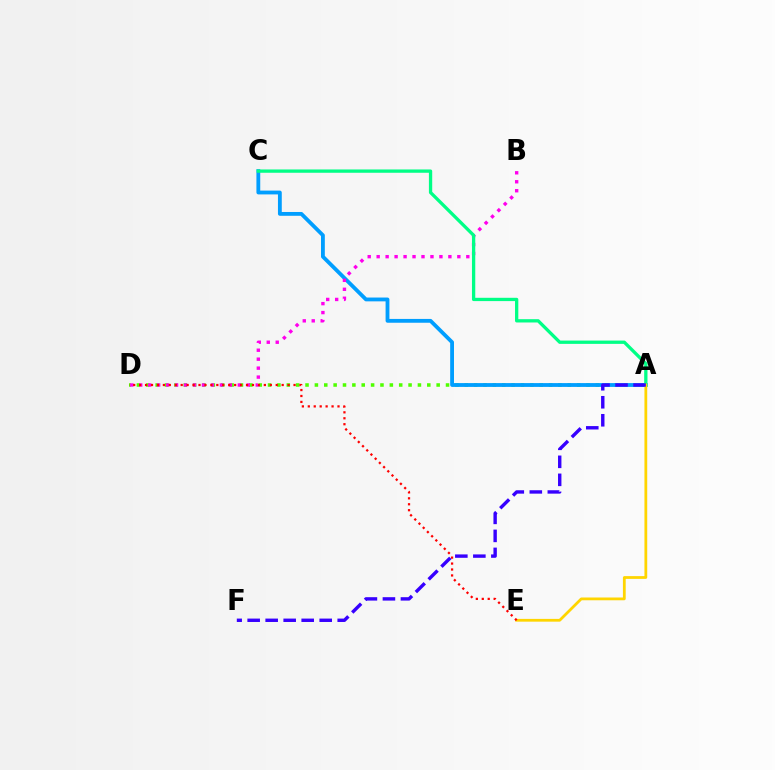{('A', 'D'): [{'color': '#4fff00', 'line_style': 'dotted', 'thickness': 2.54}], ('A', 'C'): [{'color': '#009eff', 'line_style': 'solid', 'thickness': 2.75}, {'color': '#00ff86', 'line_style': 'solid', 'thickness': 2.37}], ('B', 'D'): [{'color': '#ff00ed', 'line_style': 'dotted', 'thickness': 2.44}], ('A', 'E'): [{'color': '#ffd500', 'line_style': 'solid', 'thickness': 2.0}], ('D', 'E'): [{'color': '#ff0000', 'line_style': 'dotted', 'thickness': 1.61}], ('A', 'F'): [{'color': '#3700ff', 'line_style': 'dashed', 'thickness': 2.45}]}